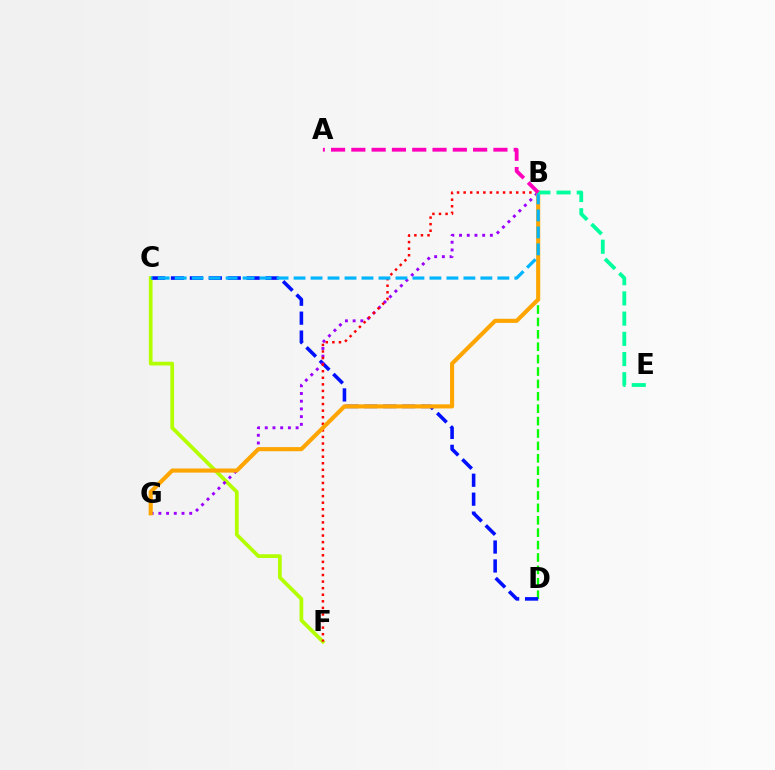{('C', 'F'): [{'color': '#b3ff00', 'line_style': 'solid', 'thickness': 2.69}], ('B', 'D'): [{'color': '#08ff00', 'line_style': 'dashed', 'thickness': 1.68}], ('C', 'D'): [{'color': '#0010ff', 'line_style': 'dashed', 'thickness': 2.57}], ('B', 'G'): [{'color': '#9b00ff', 'line_style': 'dotted', 'thickness': 2.1}, {'color': '#ffa500', 'line_style': 'solid', 'thickness': 2.96}], ('B', 'F'): [{'color': '#ff0000', 'line_style': 'dotted', 'thickness': 1.79}], ('B', 'C'): [{'color': '#00b5ff', 'line_style': 'dashed', 'thickness': 2.31}], ('B', 'E'): [{'color': '#00ff9d', 'line_style': 'dashed', 'thickness': 2.75}], ('A', 'B'): [{'color': '#ff00bd', 'line_style': 'dashed', 'thickness': 2.76}]}